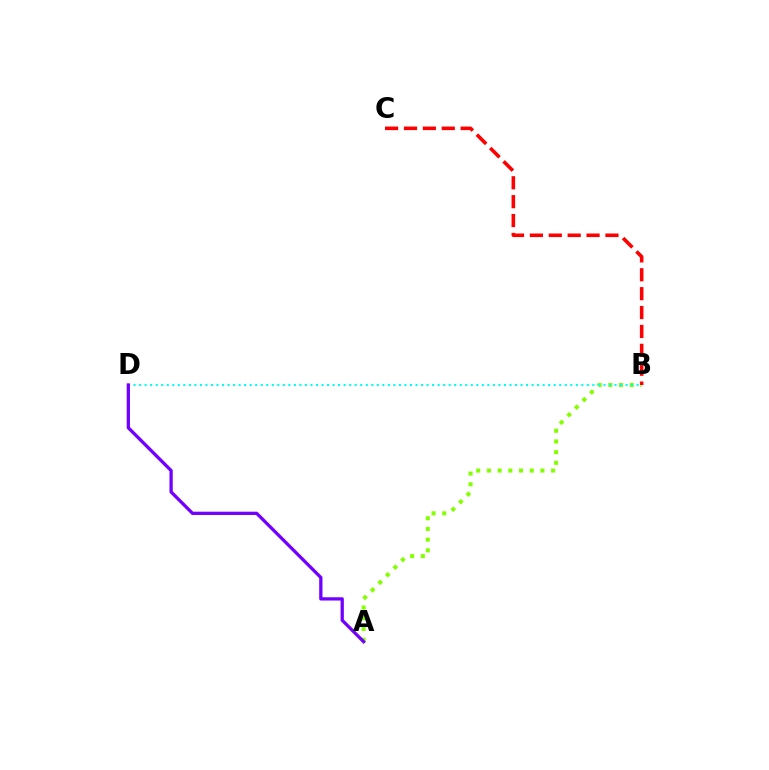{('A', 'B'): [{'color': '#84ff00', 'line_style': 'dotted', 'thickness': 2.91}], ('B', 'D'): [{'color': '#00fff6', 'line_style': 'dotted', 'thickness': 1.5}], ('A', 'D'): [{'color': '#7200ff', 'line_style': 'solid', 'thickness': 2.36}], ('B', 'C'): [{'color': '#ff0000', 'line_style': 'dashed', 'thickness': 2.57}]}